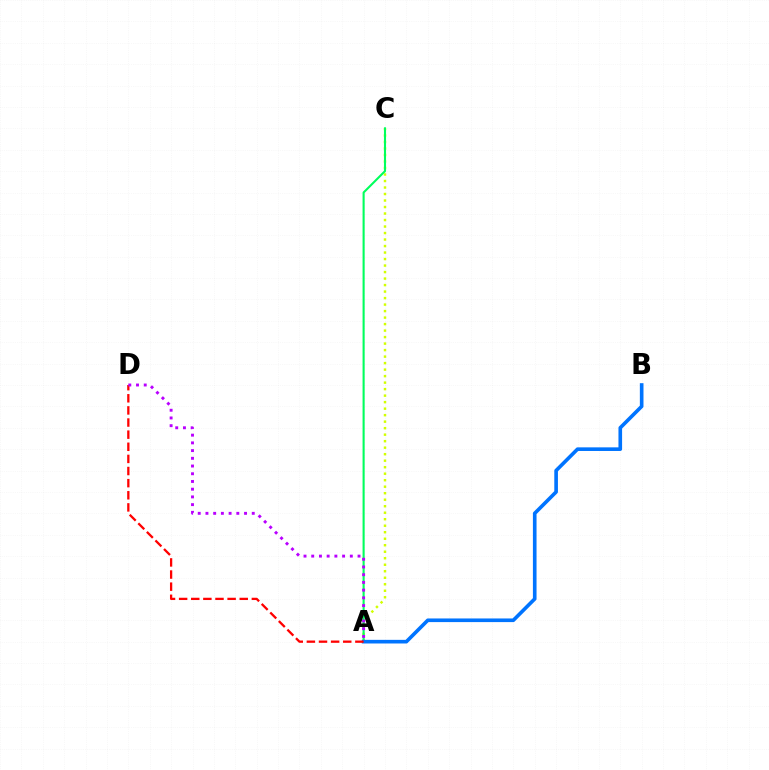{('A', 'C'): [{'color': '#d1ff00', 'line_style': 'dotted', 'thickness': 1.77}, {'color': '#00ff5c', 'line_style': 'solid', 'thickness': 1.51}], ('A', 'B'): [{'color': '#0074ff', 'line_style': 'solid', 'thickness': 2.62}], ('A', 'D'): [{'color': '#ff0000', 'line_style': 'dashed', 'thickness': 1.65}, {'color': '#b900ff', 'line_style': 'dotted', 'thickness': 2.1}]}